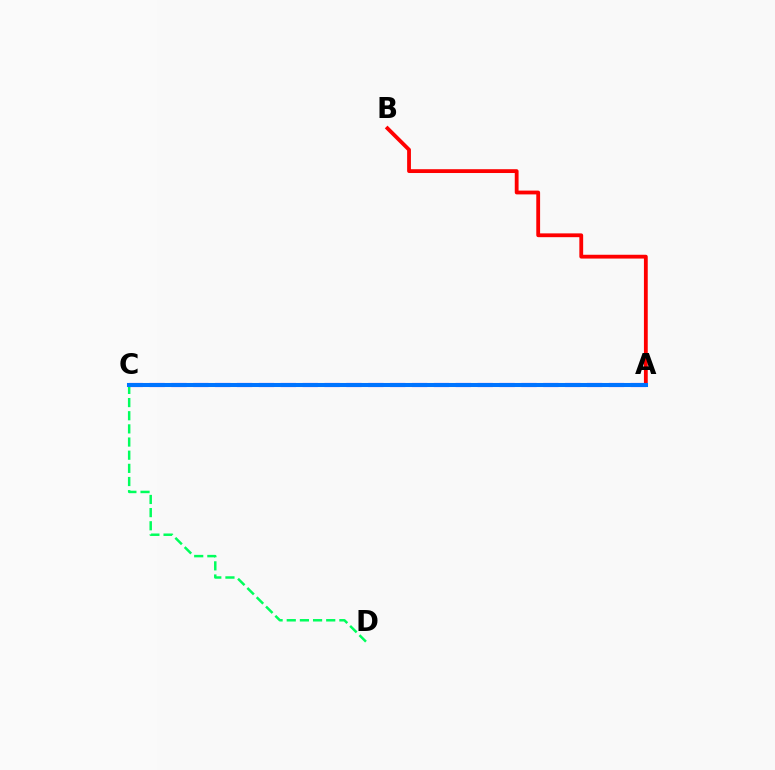{('A', 'C'): [{'color': '#b900ff', 'line_style': 'dashed', 'thickness': 2.97}, {'color': '#d1ff00', 'line_style': 'solid', 'thickness': 1.61}, {'color': '#0074ff', 'line_style': 'solid', 'thickness': 2.92}], ('C', 'D'): [{'color': '#00ff5c', 'line_style': 'dashed', 'thickness': 1.79}], ('A', 'B'): [{'color': '#ff0000', 'line_style': 'solid', 'thickness': 2.74}]}